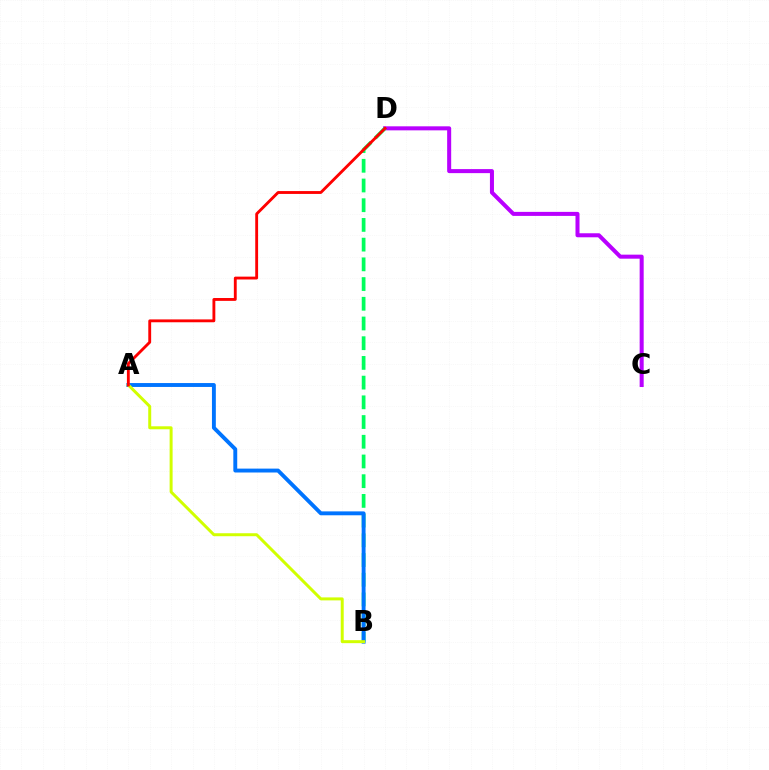{('C', 'D'): [{'color': '#b900ff', 'line_style': 'solid', 'thickness': 2.9}], ('B', 'D'): [{'color': '#00ff5c', 'line_style': 'dashed', 'thickness': 2.68}], ('A', 'B'): [{'color': '#0074ff', 'line_style': 'solid', 'thickness': 2.8}, {'color': '#d1ff00', 'line_style': 'solid', 'thickness': 2.14}], ('A', 'D'): [{'color': '#ff0000', 'line_style': 'solid', 'thickness': 2.06}]}